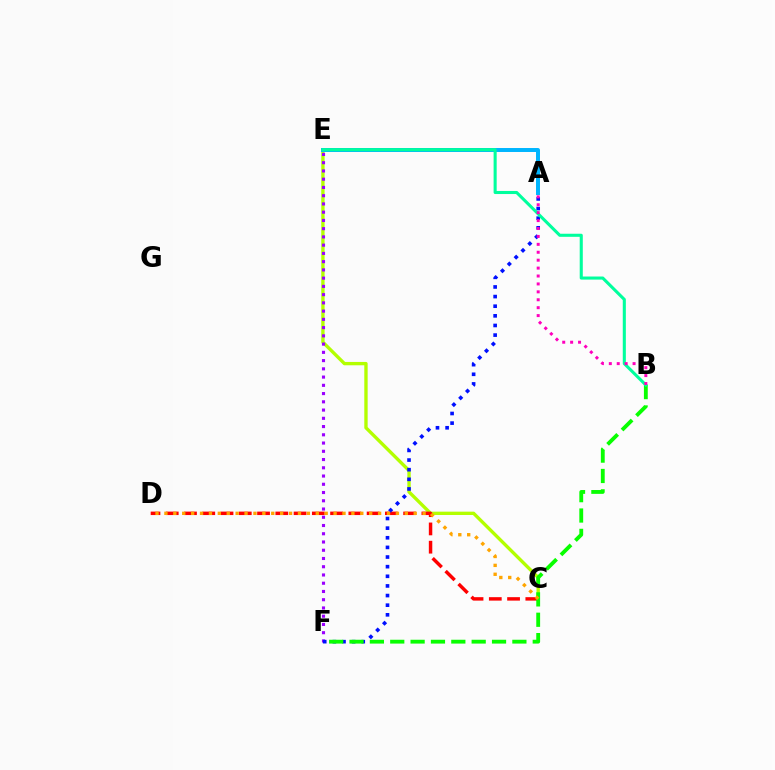{('C', 'E'): [{'color': '#b3ff00', 'line_style': 'solid', 'thickness': 2.41}], ('C', 'D'): [{'color': '#ff0000', 'line_style': 'dashed', 'thickness': 2.48}, {'color': '#ffa500', 'line_style': 'dotted', 'thickness': 2.42}], ('E', 'F'): [{'color': '#9b00ff', 'line_style': 'dotted', 'thickness': 2.24}], ('A', 'F'): [{'color': '#0010ff', 'line_style': 'dotted', 'thickness': 2.62}], ('A', 'E'): [{'color': '#00b5ff', 'line_style': 'solid', 'thickness': 2.86}], ('B', 'F'): [{'color': '#08ff00', 'line_style': 'dashed', 'thickness': 2.77}], ('B', 'E'): [{'color': '#00ff9d', 'line_style': 'solid', 'thickness': 2.21}], ('A', 'B'): [{'color': '#ff00bd', 'line_style': 'dotted', 'thickness': 2.15}]}